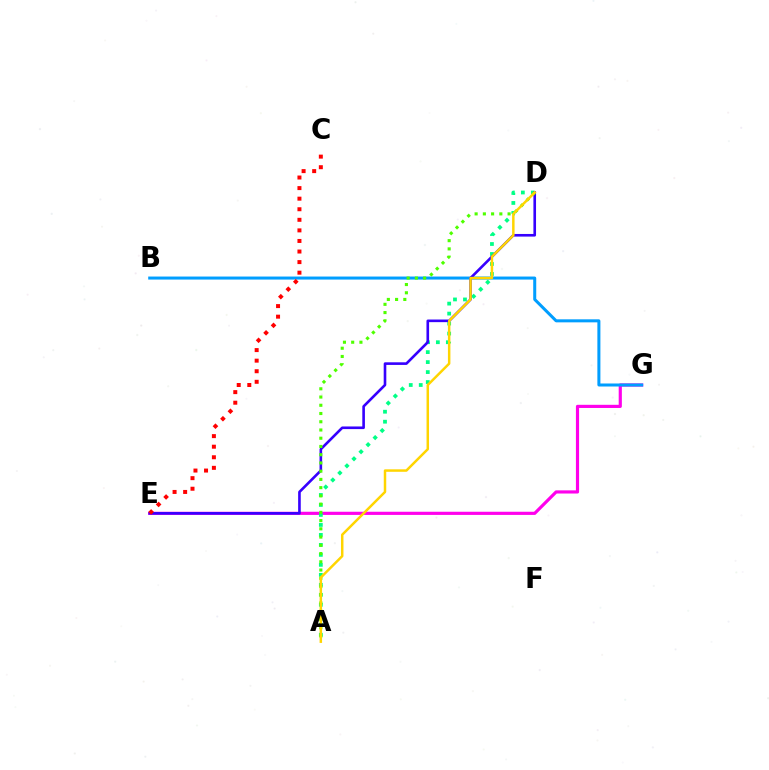{('E', 'G'): [{'color': '#ff00ed', 'line_style': 'solid', 'thickness': 2.28}], ('A', 'D'): [{'color': '#00ff86', 'line_style': 'dotted', 'thickness': 2.71}, {'color': '#4fff00', 'line_style': 'dotted', 'thickness': 2.24}, {'color': '#ffd500', 'line_style': 'solid', 'thickness': 1.78}], ('B', 'G'): [{'color': '#009eff', 'line_style': 'solid', 'thickness': 2.18}], ('D', 'E'): [{'color': '#3700ff', 'line_style': 'solid', 'thickness': 1.89}], ('C', 'E'): [{'color': '#ff0000', 'line_style': 'dotted', 'thickness': 2.87}]}